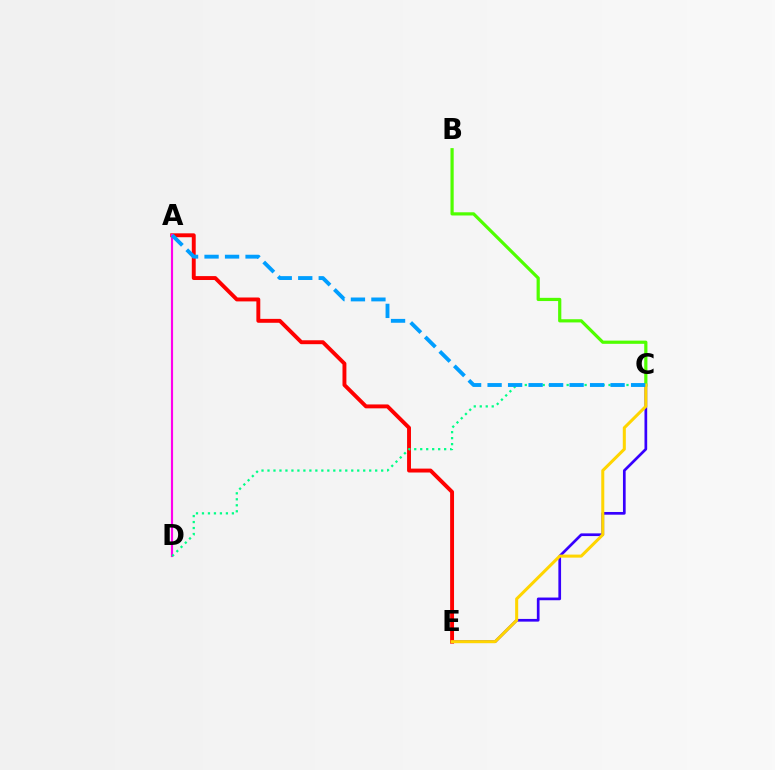{('C', 'E'): [{'color': '#3700ff', 'line_style': 'solid', 'thickness': 1.94}, {'color': '#ffd500', 'line_style': 'solid', 'thickness': 2.18}], ('A', 'E'): [{'color': '#ff0000', 'line_style': 'solid', 'thickness': 2.81}], ('B', 'C'): [{'color': '#4fff00', 'line_style': 'solid', 'thickness': 2.31}], ('A', 'D'): [{'color': '#ff00ed', 'line_style': 'solid', 'thickness': 1.55}], ('C', 'D'): [{'color': '#00ff86', 'line_style': 'dotted', 'thickness': 1.63}], ('A', 'C'): [{'color': '#009eff', 'line_style': 'dashed', 'thickness': 2.79}]}